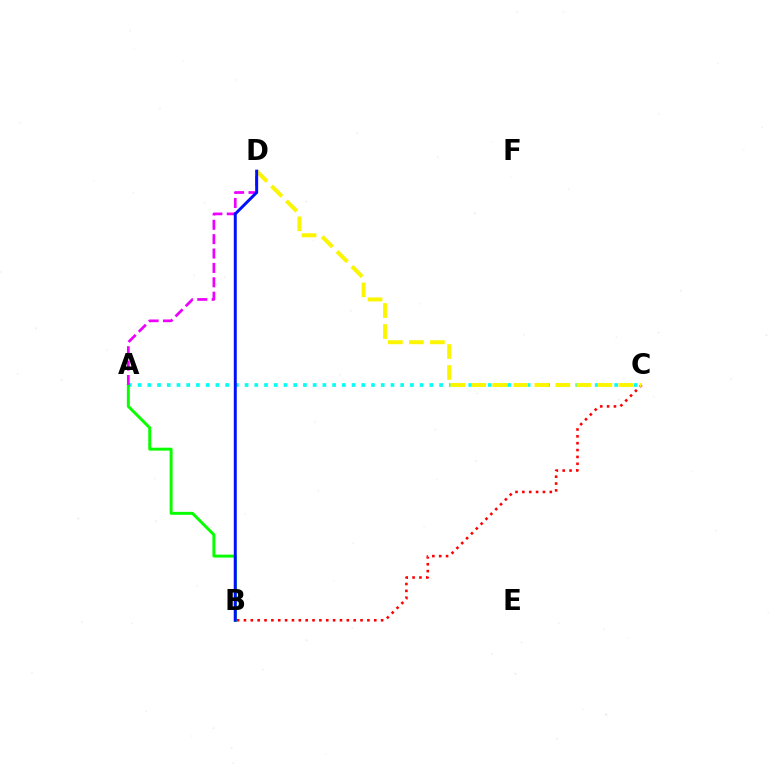{('A', 'C'): [{'color': '#00fff6', 'line_style': 'dotted', 'thickness': 2.64}], ('B', 'C'): [{'color': '#ff0000', 'line_style': 'dotted', 'thickness': 1.86}], ('A', 'B'): [{'color': '#08ff00', 'line_style': 'solid', 'thickness': 2.12}], ('C', 'D'): [{'color': '#fcf500', 'line_style': 'dashed', 'thickness': 2.86}], ('A', 'D'): [{'color': '#ee00ff', 'line_style': 'dashed', 'thickness': 1.95}], ('B', 'D'): [{'color': '#0010ff', 'line_style': 'solid', 'thickness': 2.12}]}